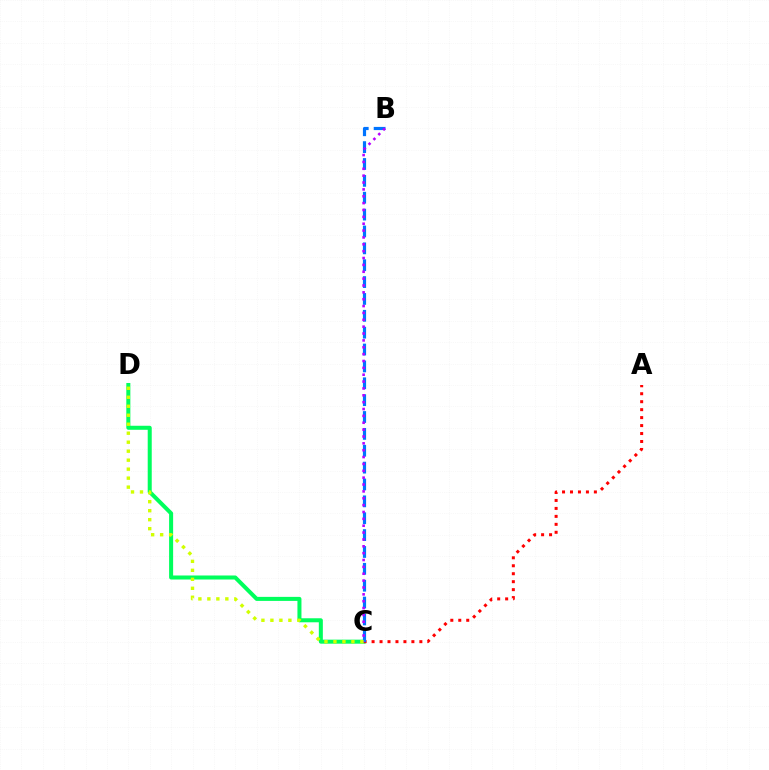{('C', 'D'): [{'color': '#00ff5c', 'line_style': 'solid', 'thickness': 2.9}, {'color': '#d1ff00', 'line_style': 'dotted', 'thickness': 2.44}], ('A', 'C'): [{'color': '#ff0000', 'line_style': 'dotted', 'thickness': 2.16}], ('B', 'C'): [{'color': '#0074ff', 'line_style': 'dashed', 'thickness': 2.29}, {'color': '#b900ff', 'line_style': 'dotted', 'thickness': 1.86}]}